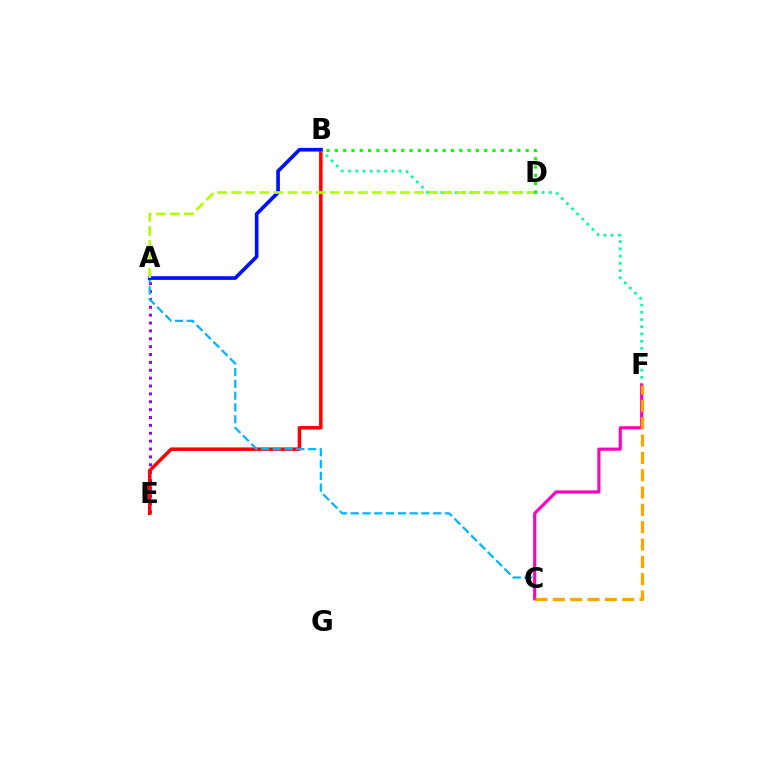{('A', 'E'): [{'color': '#9b00ff', 'line_style': 'dotted', 'thickness': 2.14}], ('B', 'E'): [{'color': '#ff0000', 'line_style': 'solid', 'thickness': 2.52}], ('B', 'F'): [{'color': '#00ff9d', 'line_style': 'dotted', 'thickness': 1.96}], ('A', 'C'): [{'color': '#00b5ff', 'line_style': 'dashed', 'thickness': 1.6}], ('A', 'B'): [{'color': '#0010ff', 'line_style': 'solid', 'thickness': 2.65}], ('A', 'D'): [{'color': '#b3ff00', 'line_style': 'dashed', 'thickness': 1.91}], ('B', 'D'): [{'color': '#08ff00', 'line_style': 'dotted', 'thickness': 2.25}], ('C', 'F'): [{'color': '#ff00bd', 'line_style': 'solid', 'thickness': 2.26}, {'color': '#ffa500', 'line_style': 'dashed', 'thickness': 2.35}]}